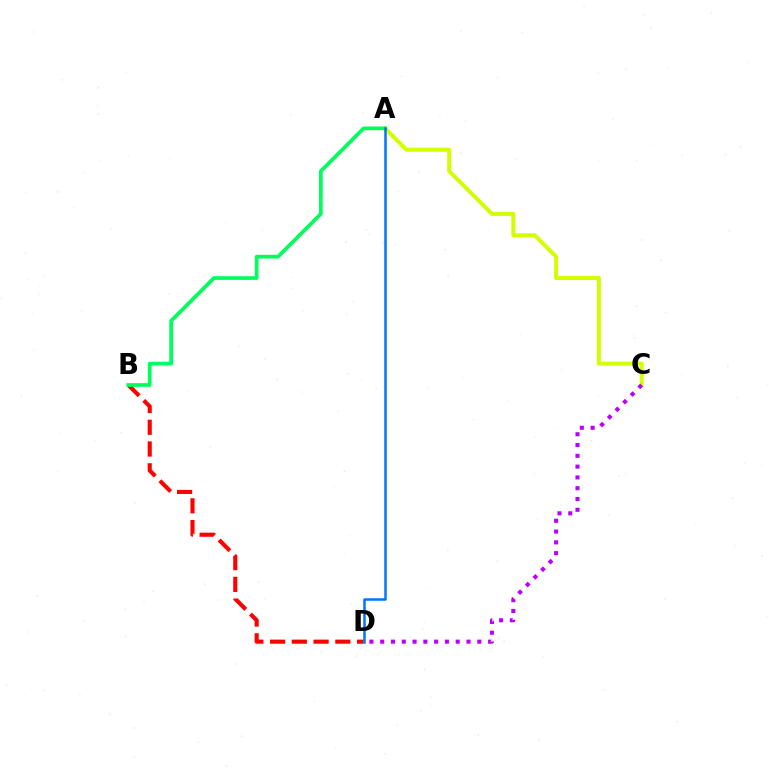{('A', 'C'): [{'color': '#d1ff00', 'line_style': 'solid', 'thickness': 2.88}], ('C', 'D'): [{'color': '#b900ff', 'line_style': 'dotted', 'thickness': 2.93}], ('B', 'D'): [{'color': '#ff0000', 'line_style': 'dashed', 'thickness': 2.96}], ('A', 'B'): [{'color': '#00ff5c', 'line_style': 'solid', 'thickness': 2.68}], ('A', 'D'): [{'color': '#0074ff', 'line_style': 'solid', 'thickness': 1.8}]}